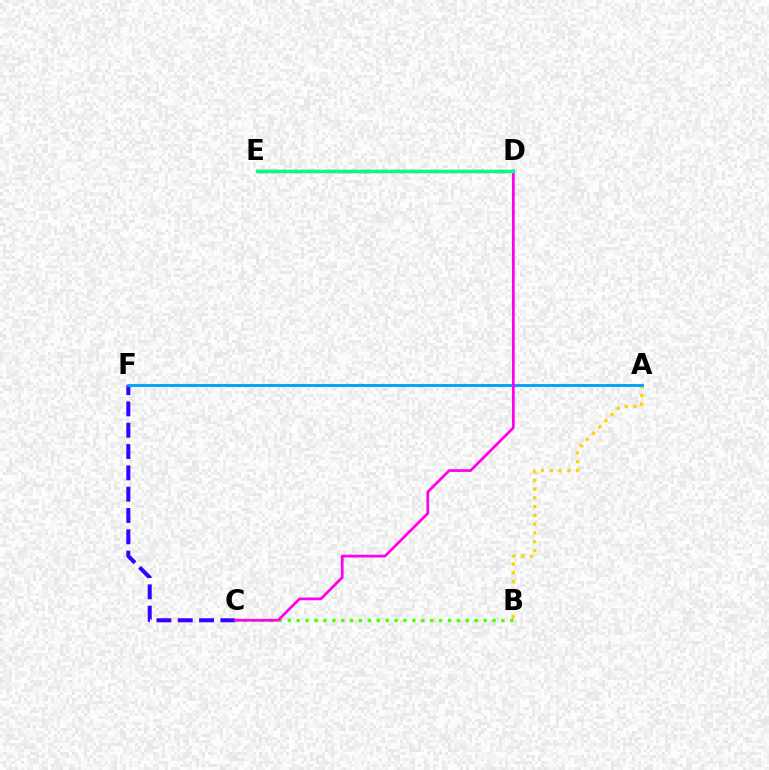{('A', 'B'): [{'color': '#ffd500', 'line_style': 'dotted', 'thickness': 2.38}], ('C', 'F'): [{'color': '#3700ff', 'line_style': 'dashed', 'thickness': 2.89}], ('D', 'E'): [{'color': '#ff0000', 'line_style': 'dashed', 'thickness': 2.3}, {'color': '#00ff86', 'line_style': 'solid', 'thickness': 2.5}], ('A', 'F'): [{'color': '#009eff', 'line_style': 'solid', 'thickness': 2.05}], ('B', 'C'): [{'color': '#4fff00', 'line_style': 'dotted', 'thickness': 2.42}], ('C', 'D'): [{'color': '#ff00ed', 'line_style': 'solid', 'thickness': 1.97}]}